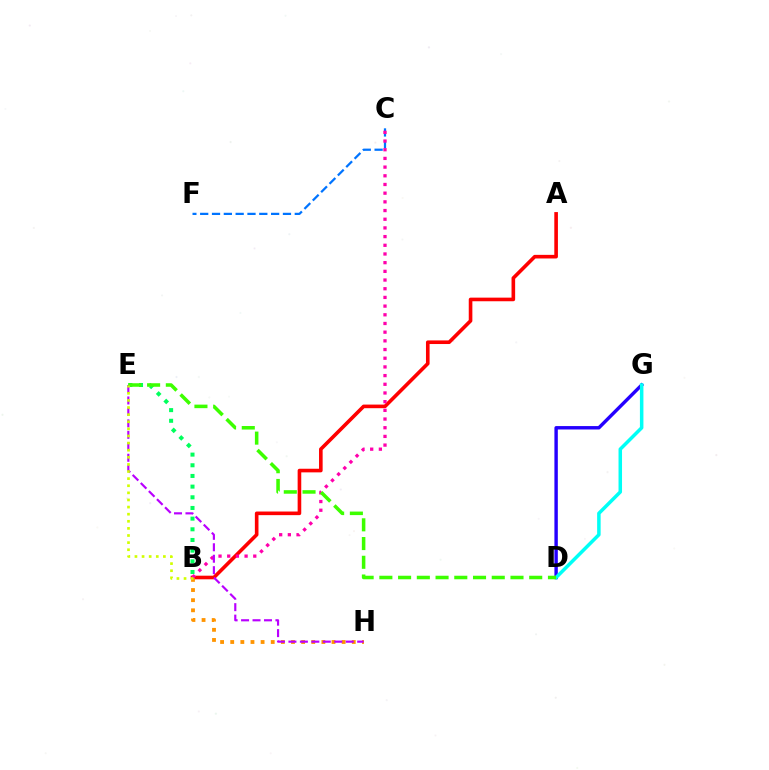{('C', 'F'): [{'color': '#0074ff', 'line_style': 'dashed', 'thickness': 1.61}], ('B', 'E'): [{'color': '#00ff5c', 'line_style': 'dotted', 'thickness': 2.9}, {'color': '#d1ff00', 'line_style': 'dotted', 'thickness': 1.93}], ('D', 'G'): [{'color': '#2500ff', 'line_style': 'solid', 'thickness': 2.46}, {'color': '#00fff6', 'line_style': 'solid', 'thickness': 2.53}], ('A', 'B'): [{'color': '#ff0000', 'line_style': 'solid', 'thickness': 2.6}], ('B', 'H'): [{'color': '#ff9400', 'line_style': 'dotted', 'thickness': 2.75}], ('B', 'C'): [{'color': '#ff00ac', 'line_style': 'dotted', 'thickness': 2.36}], ('E', 'H'): [{'color': '#b900ff', 'line_style': 'dashed', 'thickness': 1.56}], ('D', 'E'): [{'color': '#3dff00', 'line_style': 'dashed', 'thickness': 2.54}]}